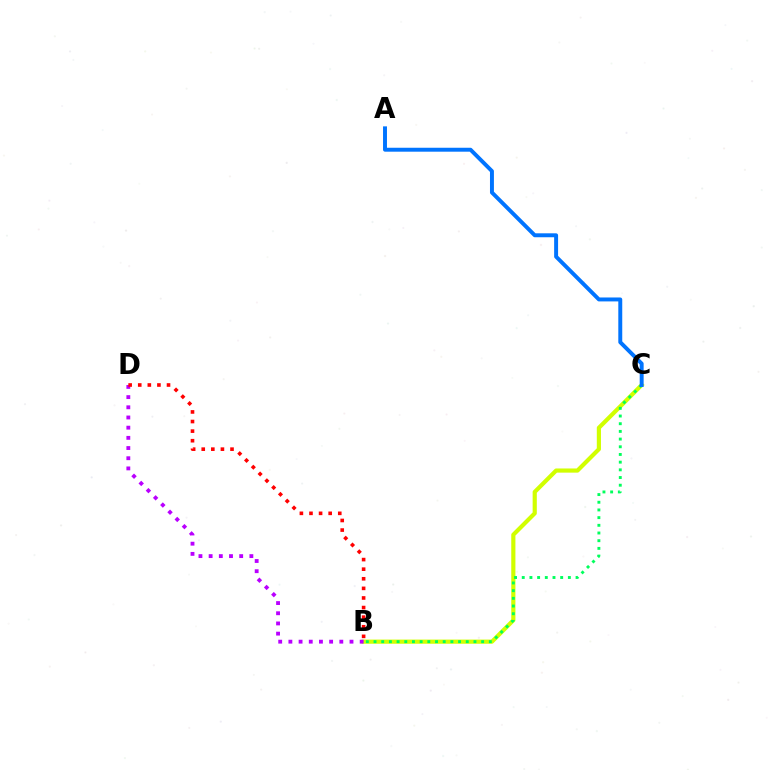{('B', 'C'): [{'color': '#d1ff00', 'line_style': 'solid', 'thickness': 3.0}, {'color': '#00ff5c', 'line_style': 'dotted', 'thickness': 2.09}], ('A', 'C'): [{'color': '#0074ff', 'line_style': 'solid', 'thickness': 2.84}], ('B', 'D'): [{'color': '#b900ff', 'line_style': 'dotted', 'thickness': 2.77}, {'color': '#ff0000', 'line_style': 'dotted', 'thickness': 2.61}]}